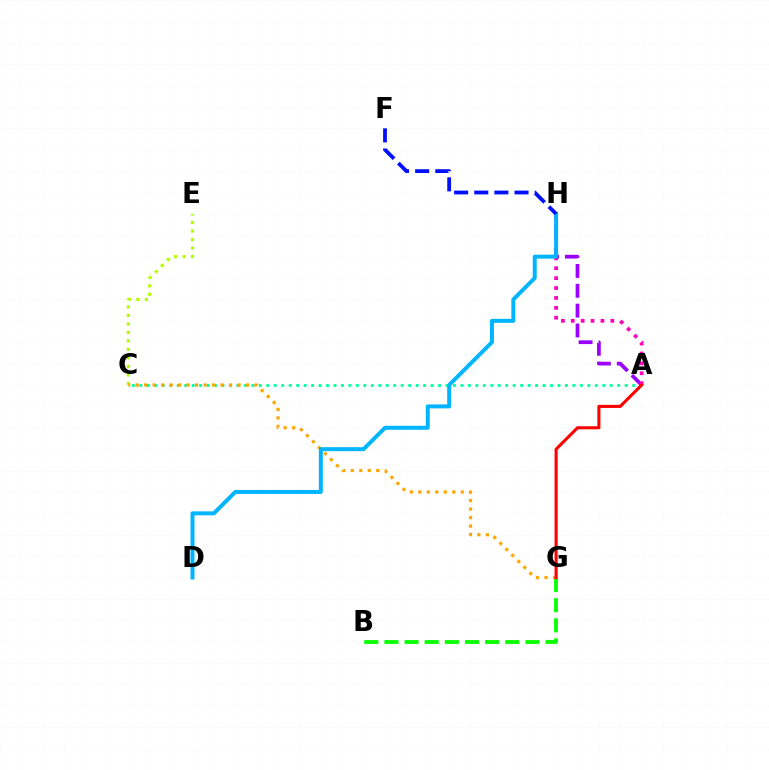{('B', 'G'): [{'color': '#08ff00', 'line_style': 'dashed', 'thickness': 2.74}], ('A', 'C'): [{'color': '#00ff9d', 'line_style': 'dotted', 'thickness': 2.03}], ('C', 'E'): [{'color': '#b3ff00', 'line_style': 'dotted', 'thickness': 2.31}], ('A', 'H'): [{'color': '#9b00ff', 'line_style': 'dashed', 'thickness': 2.7}, {'color': '#ff00bd', 'line_style': 'dotted', 'thickness': 2.69}], ('C', 'G'): [{'color': '#ffa500', 'line_style': 'dotted', 'thickness': 2.31}], ('D', 'H'): [{'color': '#00b5ff', 'line_style': 'solid', 'thickness': 2.86}], ('A', 'G'): [{'color': '#ff0000', 'line_style': 'solid', 'thickness': 2.22}], ('F', 'H'): [{'color': '#0010ff', 'line_style': 'dashed', 'thickness': 2.73}]}